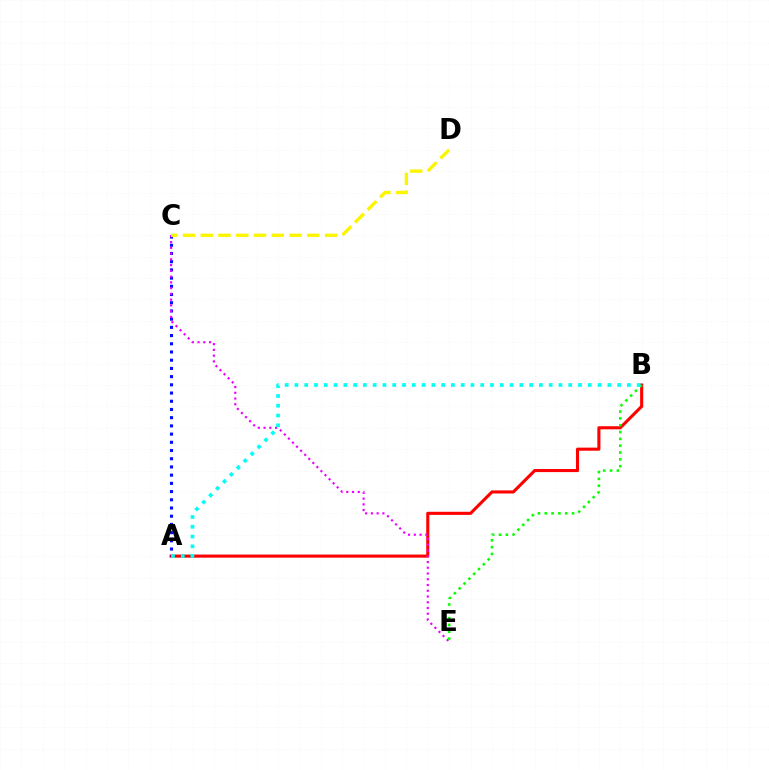{('A', 'B'): [{'color': '#ff0000', 'line_style': 'solid', 'thickness': 2.22}, {'color': '#00fff6', 'line_style': 'dotted', 'thickness': 2.66}], ('A', 'C'): [{'color': '#0010ff', 'line_style': 'dotted', 'thickness': 2.23}], ('C', 'E'): [{'color': '#ee00ff', 'line_style': 'dotted', 'thickness': 1.56}], ('B', 'E'): [{'color': '#08ff00', 'line_style': 'dotted', 'thickness': 1.85}], ('C', 'D'): [{'color': '#fcf500', 'line_style': 'dashed', 'thickness': 2.41}]}